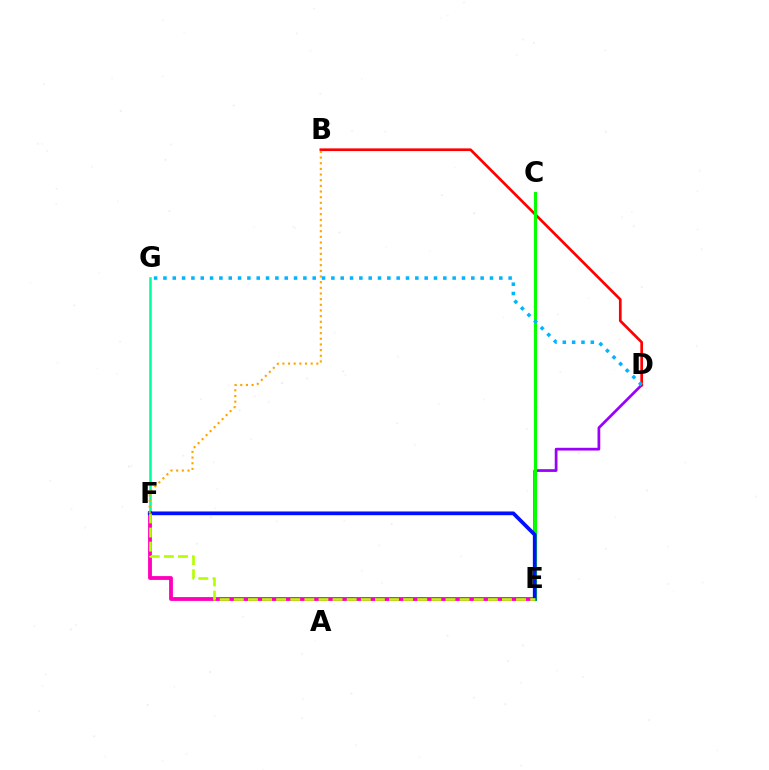{('F', 'G'): [{'color': '#00ff9d', 'line_style': 'solid', 'thickness': 1.83}], ('E', 'F'): [{'color': '#ff00bd', 'line_style': 'solid', 'thickness': 2.76}, {'color': '#0010ff', 'line_style': 'solid', 'thickness': 2.69}, {'color': '#b3ff00', 'line_style': 'dashed', 'thickness': 1.92}], ('D', 'E'): [{'color': '#9b00ff', 'line_style': 'solid', 'thickness': 1.97}], ('B', 'D'): [{'color': '#ff0000', 'line_style': 'solid', 'thickness': 1.93}], ('C', 'E'): [{'color': '#08ff00', 'line_style': 'solid', 'thickness': 2.26}], ('B', 'F'): [{'color': '#ffa500', 'line_style': 'dotted', 'thickness': 1.54}], ('D', 'G'): [{'color': '#00b5ff', 'line_style': 'dotted', 'thickness': 2.53}]}